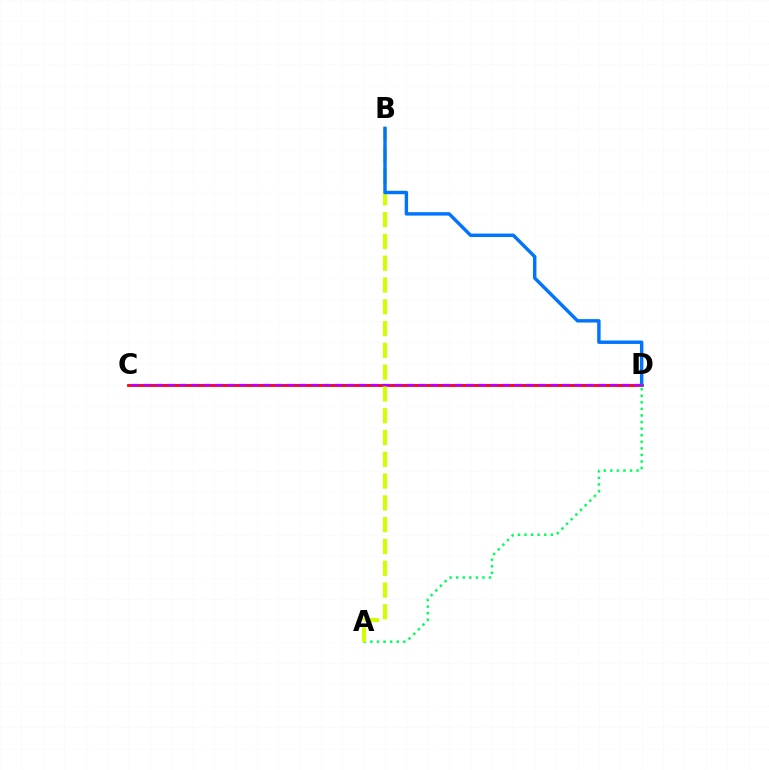{('C', 'D'): [{'color': '#ff0000', 'line_style': 'solid', 'thickness': 2.01}, {'color': '#b900ff', 'line_style': 'dashed', 'thickness': 1.63}], ('A', 'D'): [{'color': '#00ff5c', 'line_style': 'dotted', 'thickness': 1.79}], ('A', 'B'): [{'color': '#d1ff00', 'line_style': 'dashed', 'thickness': 2.96}], ('B', 'D'): [{'color': '#0074ff', 'line_style': 'solid', 'thickness': 2.46}]}